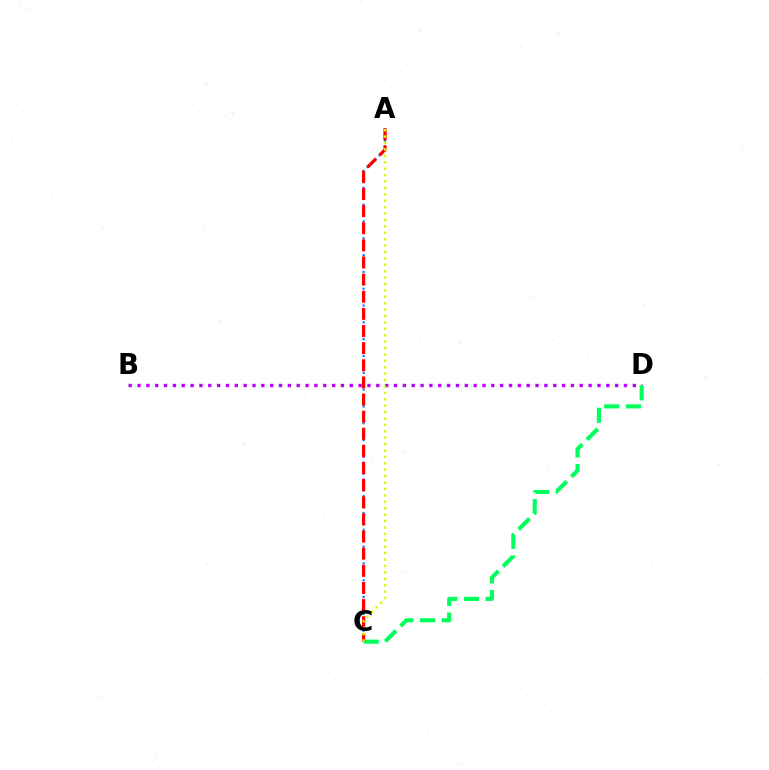{('B', 'D'): [{'color': '#b900ff', 'line_style': 'dotted', 'thickness': 2.4}], ('A', 'C'): [{'color': '#0074ff', 'line_style': 'dotted', 'thickness': 1.52}, {'color': '#ff0000', 'line_style': 'dashed', 'thickness': 2.33}, {'color': '#d1ff00', 'line_style': 'dotted', 'thickness': 1.74}], ('C', 'D'): [{'color': '#00ff5c', 'line_style': 'dashed', 'thickness': 2.95}]}